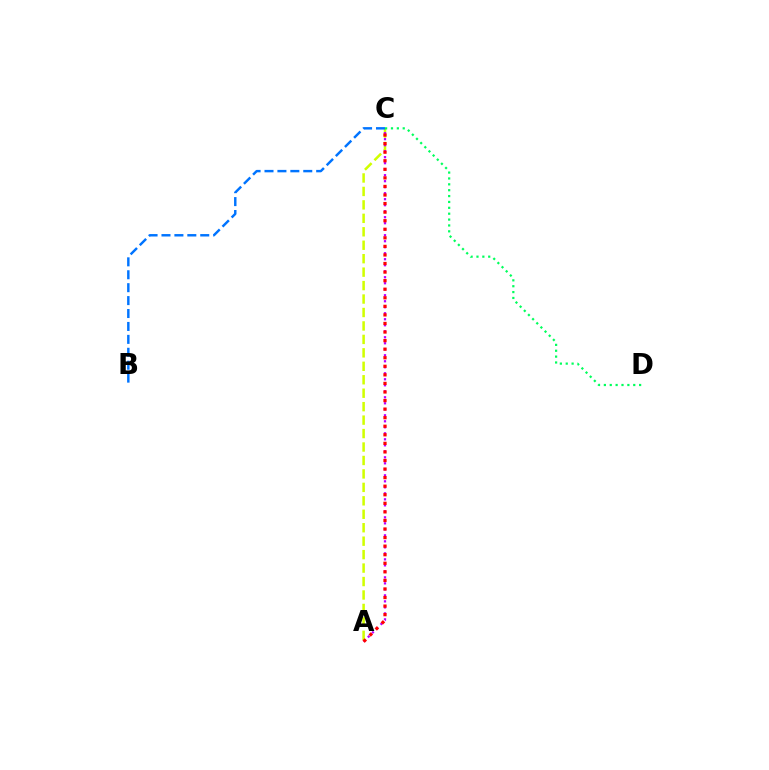{('A', 'C'): [{'color': '#d1ff00', 'line_style': 'dashed', 'thickness': 1.83}, {'color': '#b900ff', 'line_style': 'dotted', 'thickness': 1.63}, {'color': '#ff0000', 'line_style': 'dotted', 'thickness': 2.33}], ('C', 'D'): [{'color': '#00ff5c', 'line_style': 'dotted', 'thickness': 1.6}], ('B', 'C'): [{'color': '#0074ff', 'line_style': 'dashed', 'thickness': 1.76}]}